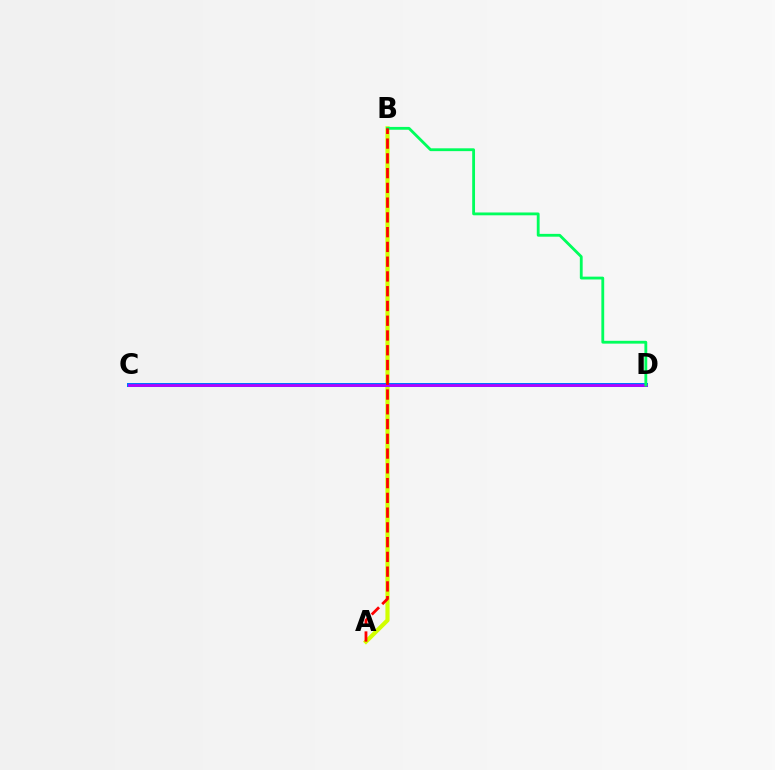{('A', 'B'): [{'color': '#d1ff00', 'line_style': 'solid', 'thickness': 3.0}, {'color': '#ff0000', 'line_style': 'dashed', 'thickness': 2.01}], ('C', 'D'): [{'color': '#0074ff', 'line_style': 'solid', 'thickness': 2.89}, {'color': '#b900ff', 'line_style': 'solid', 'thickness': 1.94}], ('B', 'D'): [{'color': '#00ff5c', 'line_style': 'solid', 'thickness': 2.03}]}